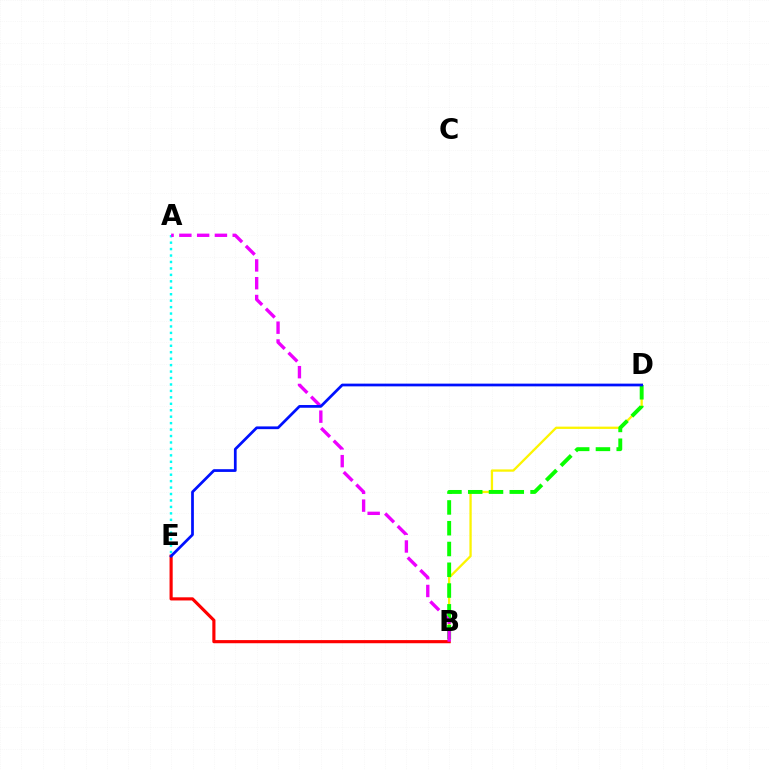{('B', 'D'): [{'color': '#fcf500', 'line_style': 'solid', 'thickness': 1.65}, {'color': '#08ff00', 'line_style': 'dashed', 'thickness': 2.82}], ('A', 'E'): [{'color': '#00fff6', 'line_style': 'dotted', 'thickness': 1.75}], ('B', 'E'): [{'color': '#ff0000', 'line_style': 'solid', 'thickness': 2.26}], ('A', 'B'): [{'color': '#ee00ff', 'line_style': 'dashed', 'thickness': 2.42}], ('D', 'E'): [{'color': '#0010ff', 'line_style': 'solid', 'thickness': 1.97}]}